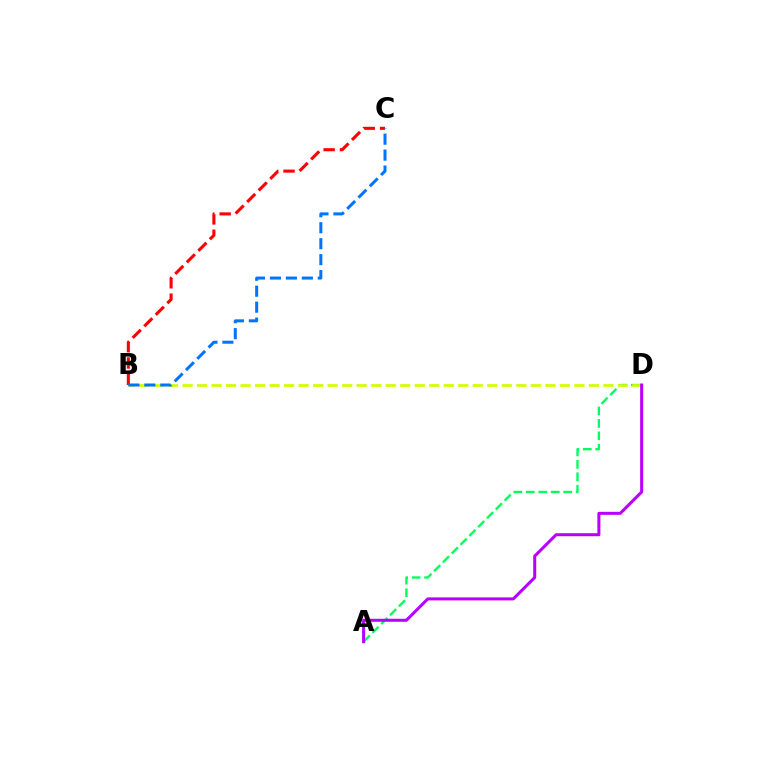{('A', 'D'): [{'color': '#00ff5c', 'line_style': 'dashed', 'thickness': 1.69}, {'color': '#b900ff', 'line_style': 'solid', 'thickness': 2.18}], ('B', 'D'): [{'color': '#d1ff00', 'line_style': 'dashed', 'thickness': 1.97}], ('B', 'C'): [{'color': '#ff0000', 'line_style': 'dashed', 'thickness': 2.22}, {'color': '#0074ff', 'line_style': 'dashed', 'thickness': 2.17}]}